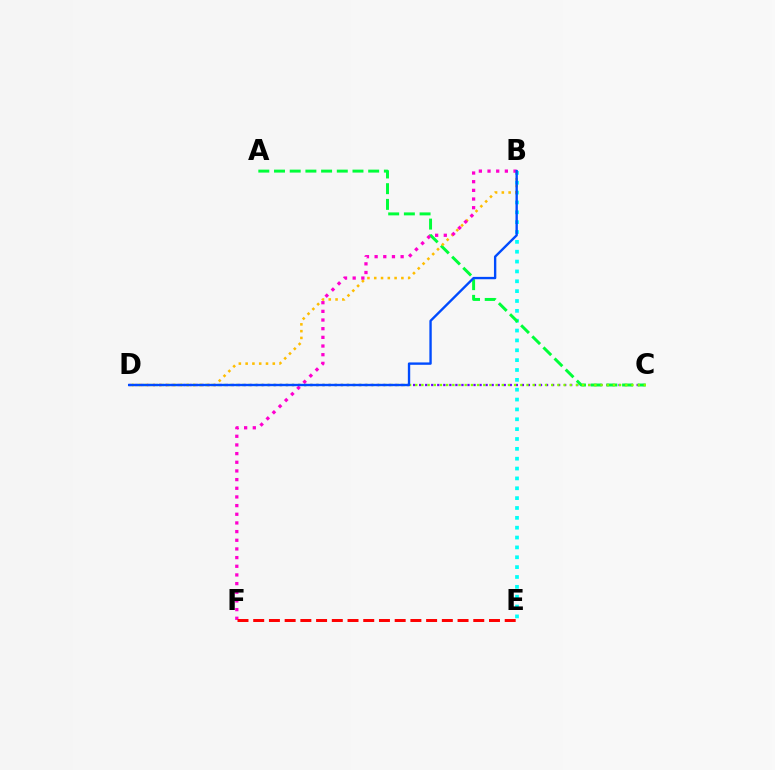{('C', 'D'): [{'color': '#7200ff', 'line_style': 'dotted', 'thickness': 1.64}, {'color': '#84ff00', 'line_style': 'dotted', 'thickness': 1.68}], ('B', 'E'): [{'color': '#00fff6', 'line_style': 'dotted', 'thickness': 2.68}], ('A', 'C'): [{'color': '#00ff39', 'line_style': 'dashed', 'thickness': 2.13}], ('B', 'D'): [{'color': '#ffbd00', 'line_style': 'dotted', 'thickness': 1.84}, {'color': '#004bff', 'line_style': 'solid', 'thickness': 1.71}], ('B', 'F'): [{'color': '#ff00cf', 'line_style': 'dotted', 'thickness': 2.35}], ('E', 'F'): [{'color': '#ff0000', 'line_style': 'dashed', 'thickness': 2.14}]}